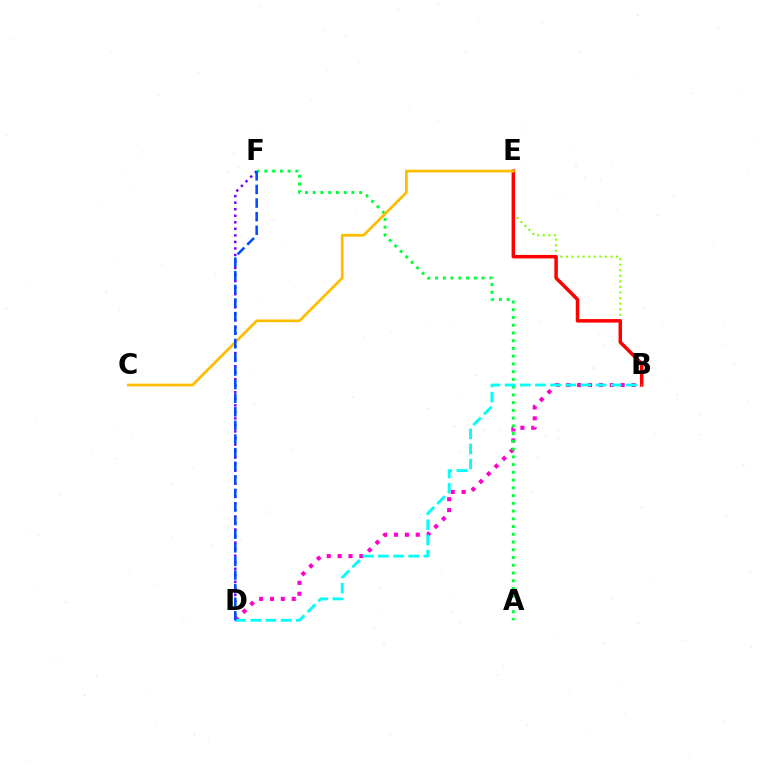{('B', 'E'): [{'color': '#84ff00', 'line_style': 'dotted', 'thickness': 1.51}, {'color': '#ff0000', 'line_style': 'solid', 'thickness': 2.51}], ('B', 'D'): [{'color': '#ff00cf', 'line_style': 'dotted', 'thickness': 2.95}, {'color': '#00fff6', 'line_style': 'dashed', 'thickness': 2.06}], ('D', 'F'): [{'color': '#7200ff', 'line_style': 'dotted', 'thickness': 1.78}, {'color': '#004bff', 'line_style': 'dashed', 'thickness': 1.85}], ('A', 'F'): [{'color': '#00ff39', 'line_style': 'dotted', 'thickness': 2.1}], ('C', 'E'): [{'color': '#ffbd00', 'line_style': 'solid', 'thickness': 1.96}]}